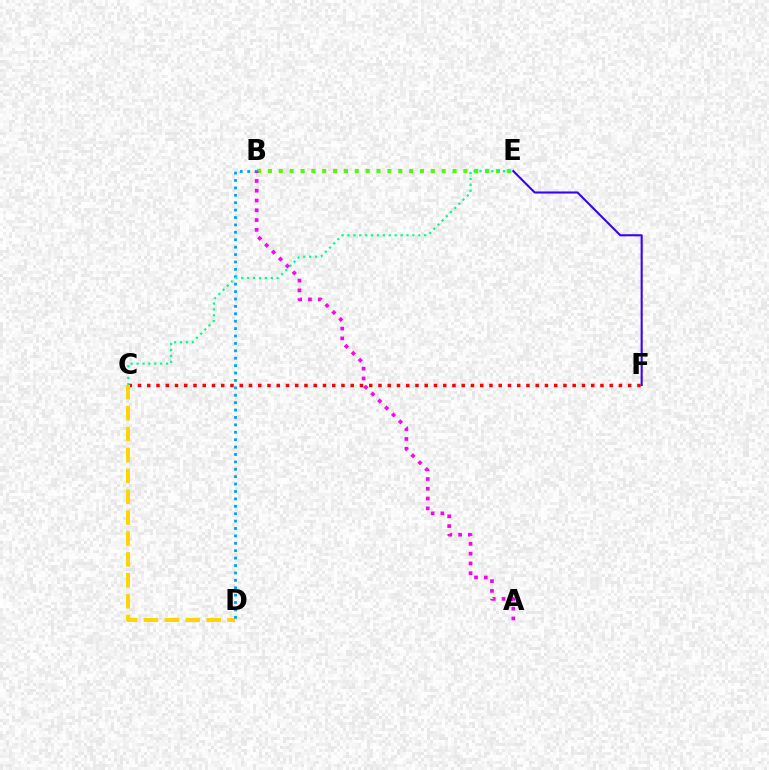{('C', 'F'): [{'color': '#ff0000', 'line_style': 'dotted', 'thickness': 2.51}], ('E', 'F'): [{'color': '#3700ff', 'line_style': 'solid', 'thickness': 1.5}], ('C', 'D'): [{'color': '#ffd500', 'line_style': 'dashed', 'thickness': 2.84}], ('B', 'E'): [{'color': '#4fff00', 'line_style': 'dotted', 'thickness': 2.95}], ('B', 'D'): [{'color': '#009eff', 'line_style': 'dotted', 'thickness': 2.01}], ('C', 'E'): [{'color': '#00ff86', 'line_style': 'dotted', 'thickness': 1.6}], ('A', 'B'): [{'color': '#ff00ed', 'line_style': 'dotted', 'thickness': 2.66}]}